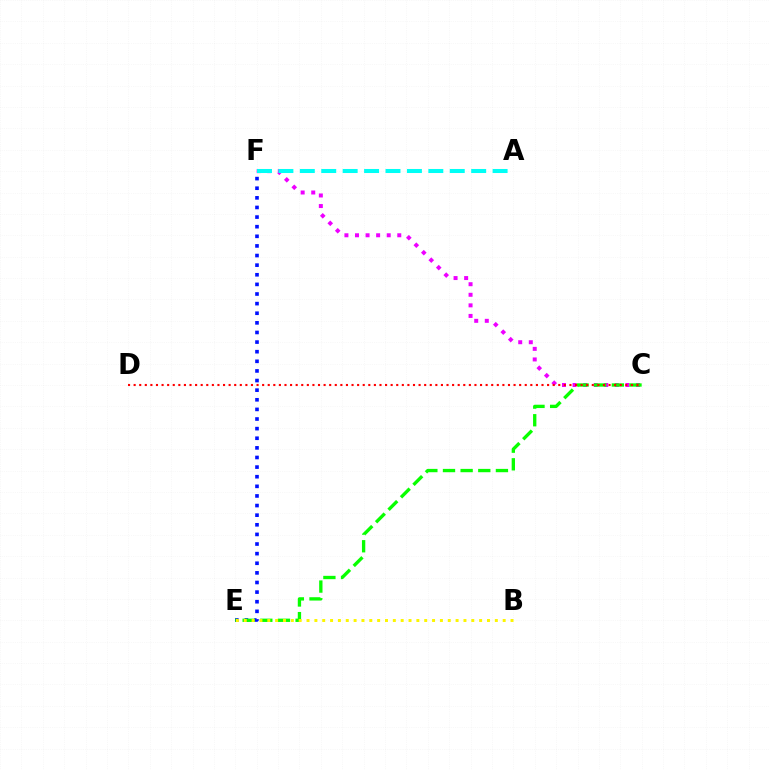{('E', 'F'): [{'color': '#0010ff', 'line_style': 'dotted', 'thickness': 2.61}], ('C', 'F'): [{'color': '#ee00ff', 'line_style': 'dotted', 'thickness': 2.87}], ('C', 'E'): [{'color': '#08ff00', 'line_style': 'dashed', 'thickness': 2.4}], ('B', 'E'): [{'color': '#fcf500', 'line_style': 'dotted', 'thickness': 2.13}], ('A', 'F'): [{'color': '#00fff6', 'line_style': 'dashed', 'thickness': 2.91}], ('C', 'D'): [{'color': '#ff0000', 'line_style': 'dotted', 'thickness': 1.52}]}